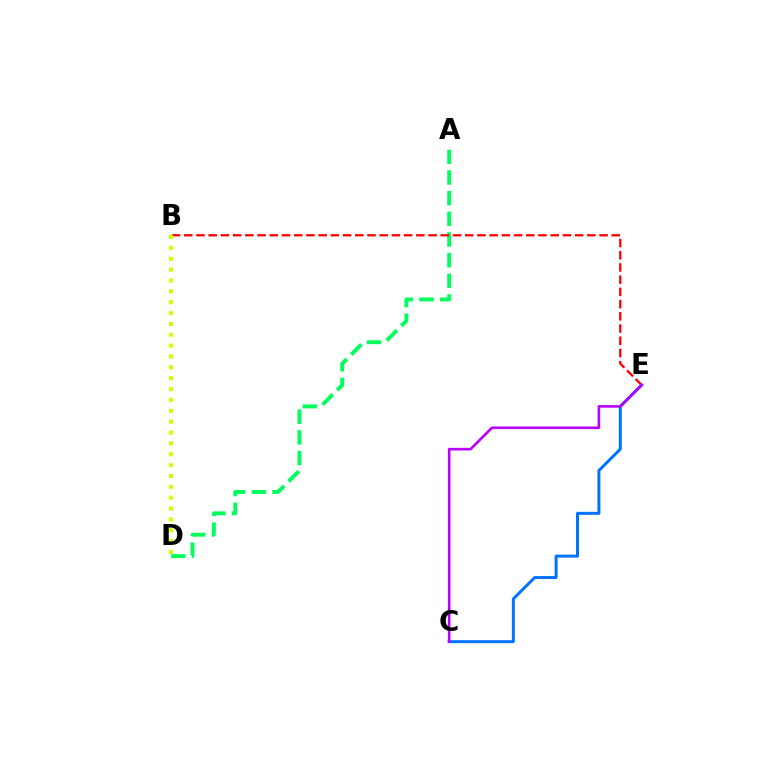{('A', 'D'): [{'color': '#00ff5c', 'line_style': 'dashed', 'thickness': 2.81}], ('B', 'E'): [{'color': '#ff0000', 'line_style': 'dashed', 'thickness': 1.66}], ('B', 'D'): [{'color': '#d1ff00', 'line_style': 'dotted', 'thickness': 2.95}], ('C', 'E'): [{'color': '#0074ff', 'line_style': 'solid', 'thickness': 2.15}, {'color': '#b900ff', 'line_style': 'solid', 'thickness': 1.88}]}